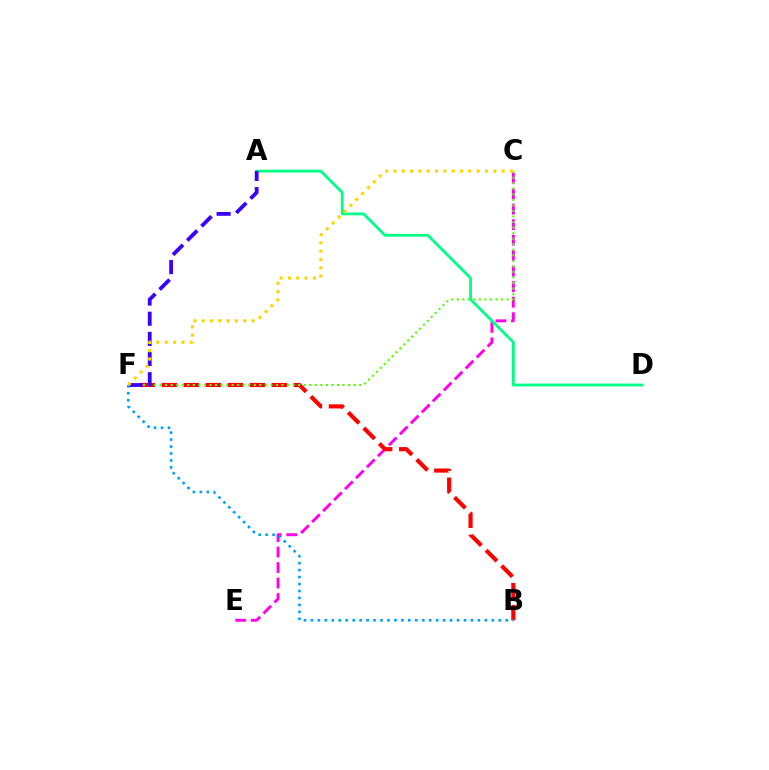{('C', 'E'): [{'color': '#ff00ed', 'line_style': 'dashed', 'thickness': 2.11}], ('B', 'F'): [{'color': '#ff0000', 'line_style': 'dashed', 'thickness': 2.99}, {'color': '#009eff', 'line_style': 'dotted', 'thickness': 1.89}], ('C', 'F'): [{'color': '#4fff00', 'line_style': 'dotted', 'thickness': 1.51}, {'color': '#ffd500', 'line_style': 'dotted', 'thickness': 2.26}], ('A', 'D'): [{'color': '#00ff86', 'line_style': 'solid', 'thickness': 2.01}], ('A', 'F'): [{'color': '#3700ff', 'line_style': 'dashed', 'thickness': 2.74}]}